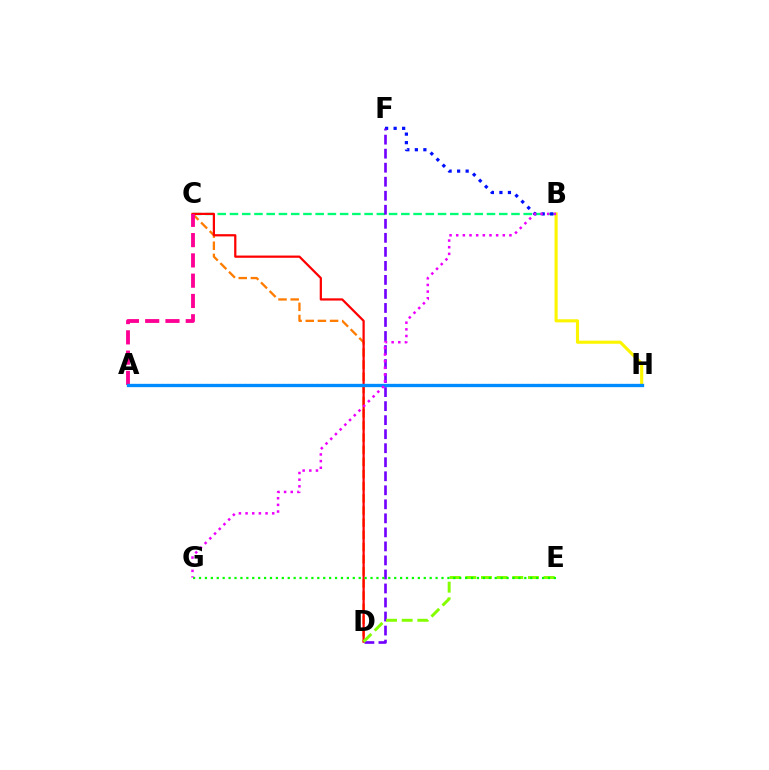{('B', 'C'): [{'color': '#00ff74', 'line_style': 'dashed', 'thickness': 1.66}], ('B', 'H'): [{'color': '#fcf500', 'line_style': 'solid', 'thickness': 2.24}], ('B', 'F'): [{'color': '#0010ff', 'line_style': 'dotted', 'thickness': 2.32}], ('A', 'H'): [{'color': '#00fff6', 'line_style': 'dotted', 'thickness': 1.5}, {'color': '#008cff', 'line_style': 'solid', 'thickness': 2.38}], ('C', 'D'): [{'color': '#ff7c00', 'line_style': 'dashed', 'thickness': 1.65}, {'color': '#ff0000', 'line_style': 'solid', 'thickness': 1.61}], ('A', 'C'): [{'color': '#ff0094', 'line_style': 'dashed', 'thickness': 2.76}], ('D', 'F'): [{'color': '#7200ff', 'line_style': 'dashed', 'thickness': 1.91}], ('D', 'E'): [{'color': '#84ff00', 'line_style': 'dashed', 'thickness': 2.13}], ('E', 'G'): [{'color': '#08ff00', 'line_style': 'dotted', 'thickness': 1.61}], ('B', 'G'): [{'color': '#ee00ff', 'line_style': 'dotted', 'thickness': 1.81}]}